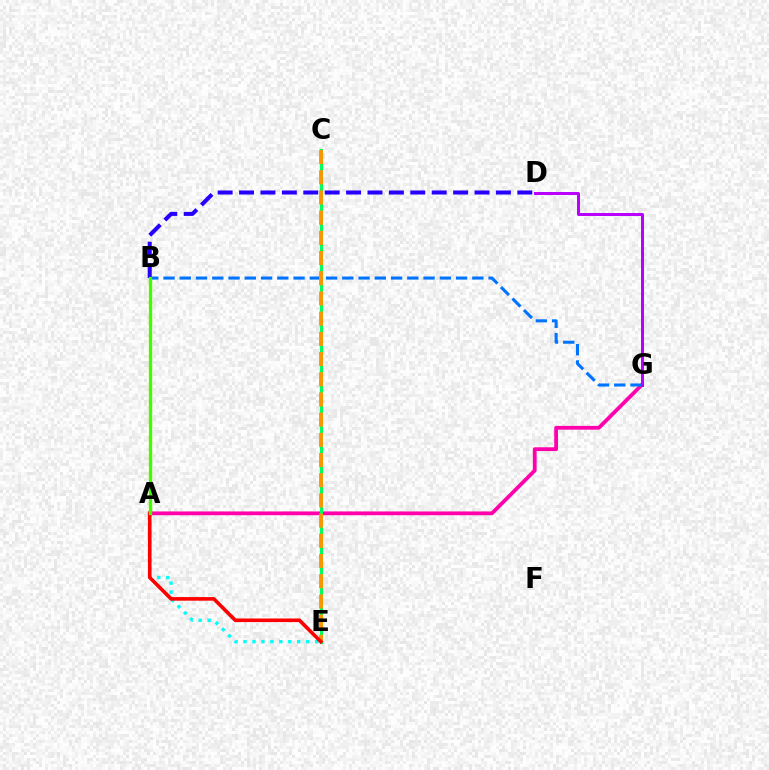{('A', 'G'): [{'color': '#ff00ac', 'line_style': 'solid', 'thickness': 2.73}], ('B', 'G'): [{'color': '#0074ff', 'line_style': 'dashed', 'thickness': 2.21}], ('A', 'E'): [{'color': '#00fff6', 'line_style': 'dotted', 'thickness': 2.43}, {'color': '#ff0000', 'line_style': 'solid', 'thickness': 2.59}], ('C', 'E'): [{'color': '#00ff5c', 'line_style': 'solid', 'thickness': 2.24}, {'color': '#ff9400', 'line_style': 'dashed', 'thickness': 2.74}], ('B', 'D'): [{'color': '#2500ff', 'line_style': 'dashed', 'thickness': 2.91}], ('D', 'G'): [{'color': '#b900ff', 'line_style': 'solid', 'thickness': 2.15}], ('A', 'B'): [{'color': '#d1ff00', 'line_style': 'dashed', 'thickness': 2.31}, {'color': '#3dff00', 'line_style': 'solid', 'thickness': 2.32}]}